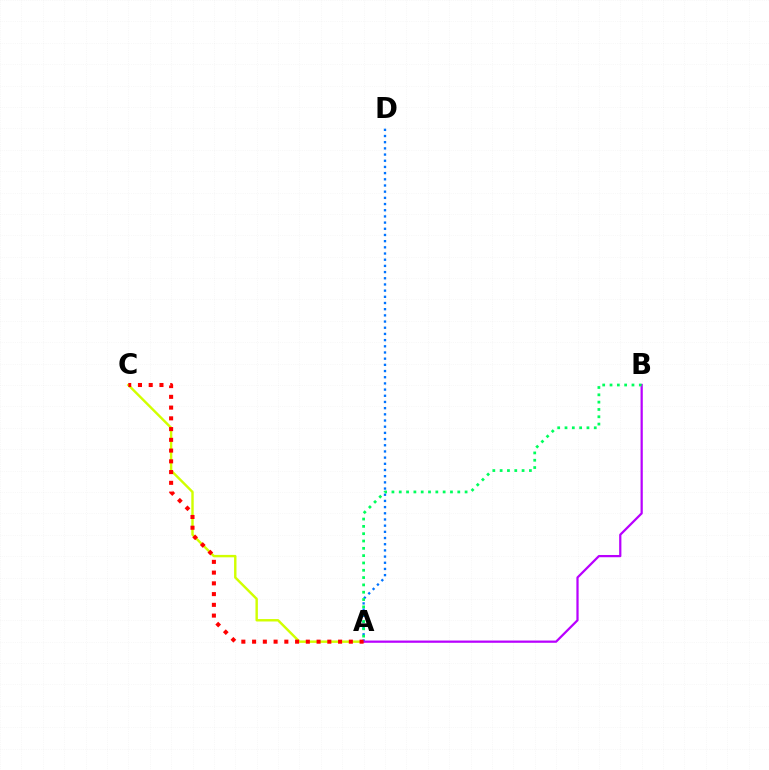{('A', 'C'): [{'color': '#d1ff00', 'line_style': 'solid', 'thickness': 1.74}, {'color': '#ff0000', 'line_style': 'dotted', 'thickness': 2.92}], ('A', 'D'): [{'color': '#0074ff', 'line_style': 'dotted', 'thickness': 1.68}], ('A', 'B'): [{'color': '#b900ff', 'line_style': 'solid', 'thickness': 1.61}, {'color': '#00ff5c', 'line_style': 'dotted', 'thickness': 1.99}]}